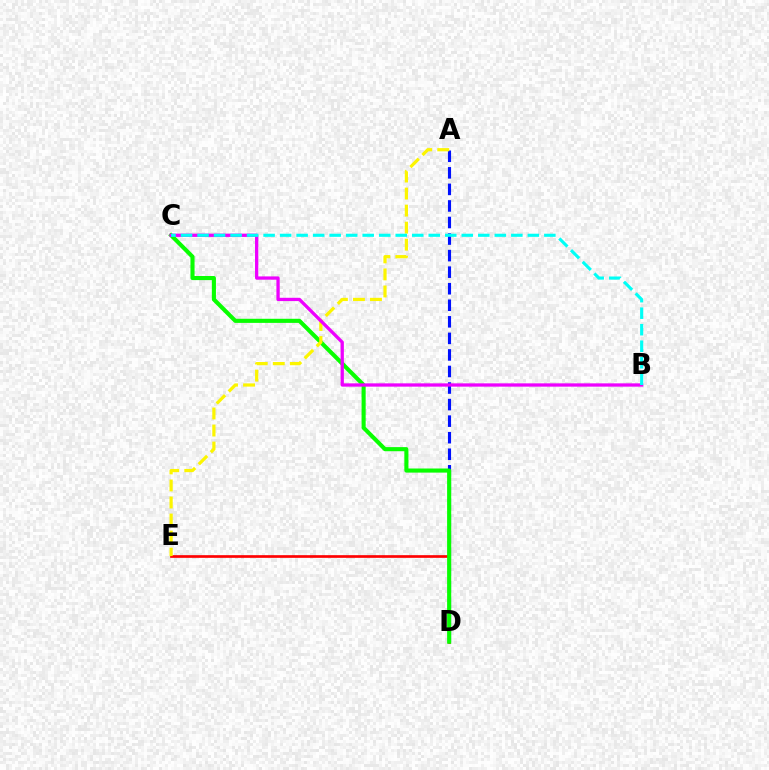{('A', 'D'): [{'color': '#0010ff', 'line_style': 'dashed', 'thickness': 2.25}], ('D', 'E'): [{'color': '#ff0000', 'line_style': 'solid', 'thickness': 1.92}], ('C', 'D'): [{'color': '#08ff00', 'line_style': 'solid', 'thickness': 2.95}], ('A', 'E'): [{'color': '#fcf500', 'line_style': 'dashed', 'thickness': 2.31}], ('B', 'C'): [{'color': '#ee00ff', 'line_style': 'solid', 'thickness': 2.37}, {'color': '#00fff6', 'line_style': 'dashed', 'thickness': 2.24}]}